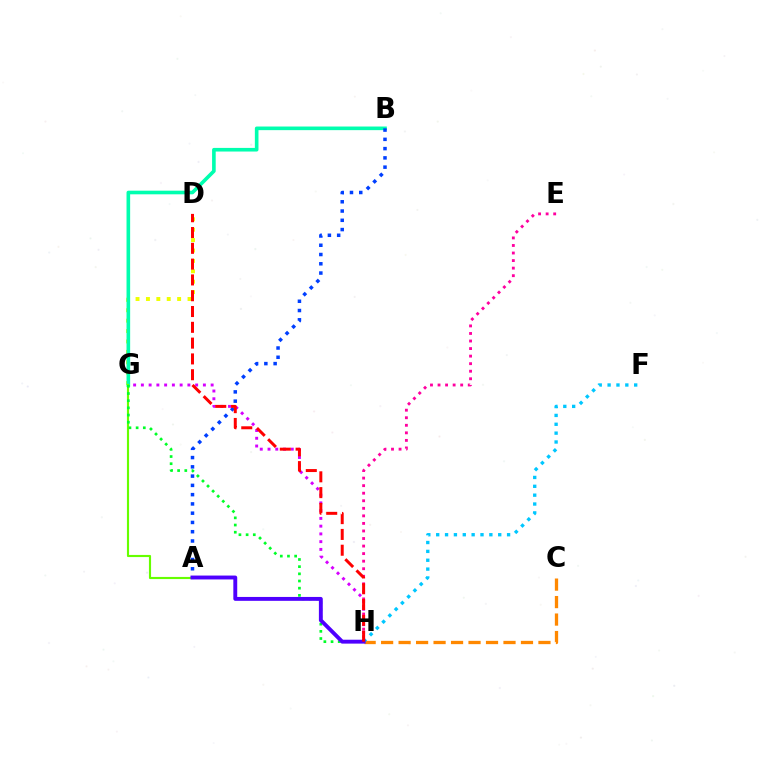{('G', 'H'): [{'color': '#d600ff', 'line_style': 'dotted', 'thickness': 2.11}, {'color': '#00ff27', 'line_style': 'dotted', 'thickness': 1.95}], ('D', 'G'): [{'color': '#eeff00', 'line_style': 'dotted', 'thickness': 2.82}], ('C', 'H'): [{'color': '#ff8800', 'line_style': 'dashed', 'thickness': 2.37}], ('B', 'G'): [{'color': '#00ffaf', 'line_style': 'solid', 'thickness': 2.61}], ('A', 'G'): [{'color': '#66ff00', 'line_style': 'solid', 'thickness': 1.54}], ('A', 'B'): [{'color': '#003fff', 'line_style': 'dotted', 'thickness': 2.52}], ('E', 'H'): [{'color': '#ff00a0', 'line_style': 'dotted', 'thickness': 2.05}], ('F', 'H'): [{'color': '#00c7ff', 'line_style': 'dotted', 'thickness': 2.41}], ('A', 'H'): [{'color': '#4f00ff', 'line_style': 'solid', 'thickness': 2.8}], ('D', 'H'): [{'color': '#ff0000', 'line_style': 'dashed', 'thickness': 2.15}]}